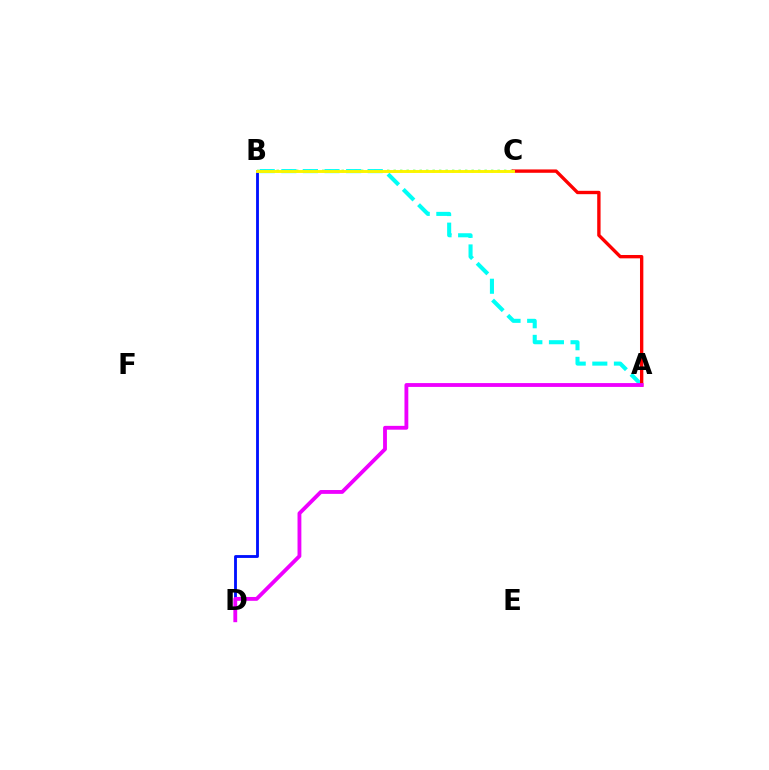{('B', 'D'): [{'color': '#0010ff', 'line_style': 'solid', 'thickness': 2.05}], ('B', 'C'): [{'color': '#08ff00', 'line_style': 'dotted', 'thickness': 1.77}, {'color': '#fcf500', 'line_style': 'solid', 'thickness': 2.11}], ('A', 'B'): [{'color': '#00fff6', 'line_style': 'dashed', 'thickness': 2.93}], ('A', 'C'): [{'color': '#ff0000', 'line_style': 'solid', 'thickness': 2.42}], ('A', 'D'): [{'color': '#ee00ff', 'line_style': 'solid', 'thickness': 2.76}]}